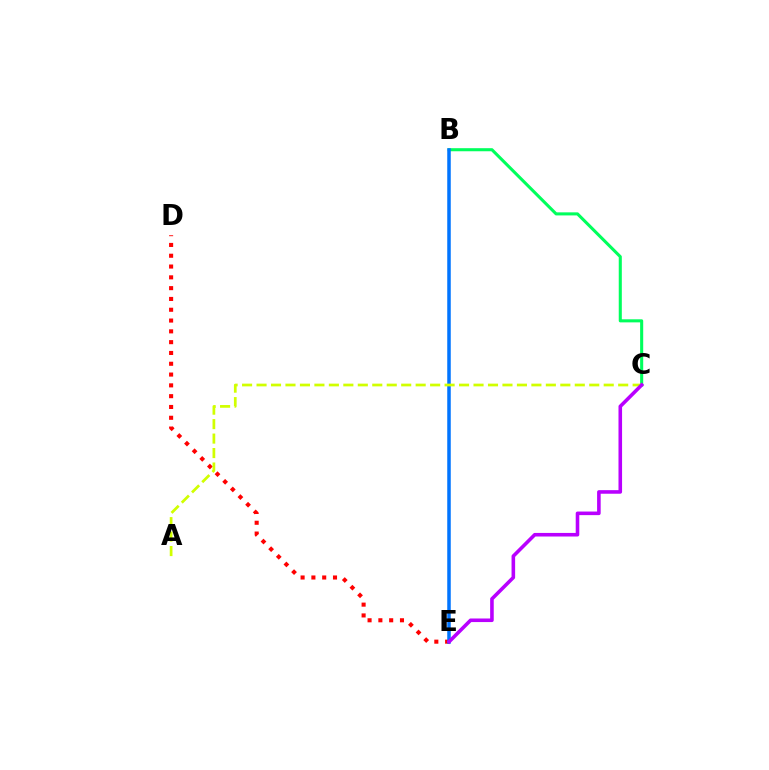{('B', 'C'): [{'color': '#00ff5c', 'line_style': 'solid', 'thickness': 2.21}], ('D', 'E'): [{'color': '#ff0000', 'line_style': 'dotted', 'thickness': 2.93}], ('B', 'E'): [{'color': '#0074ff', 'line_style': 'solid', 'thickness': 2.53}], ('A', 'C'): [{'color': '#d1ff00', 'line_style': 'dashed', 'thickness': 1.97}], ('C', 'E'): [{'color': '#b900ff', 'line_style': 'solid', 'thickness': 2.58}]}